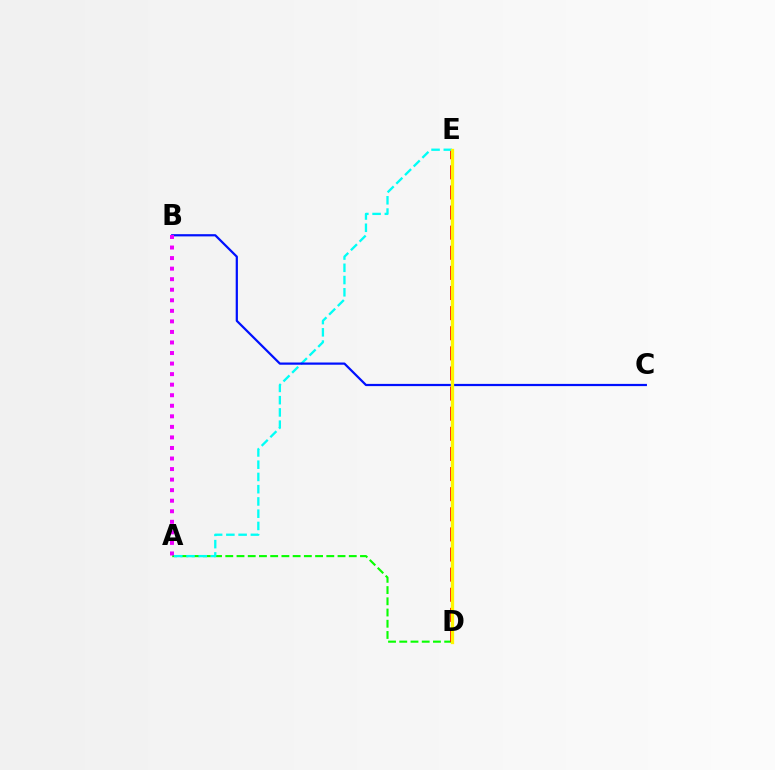{('A', 'D'): [{'color': '#08ff00', 'line_style': 'dashed', 'thickness': 1.53}], ('D', 'E'): [{'color': '#ff0000', 'line_style': 'dashed', 'thickness': 2.73}, {'color': '#fcf500', 'line_style': 'solid', 'thickness': 2.37}], ('A', 'E'): [{'color': '#00fff6', 'line_style': 'dashed', 'thickness': 1.66}], ('B', 'C'): [{'color': '#0010ff', 'line_style': 'solid', 'thickness': 1.6}], ('A', 'B'): [{'color': '#ee00ff', 'line_style': 'dotted', 'thickness': 2.87}]}